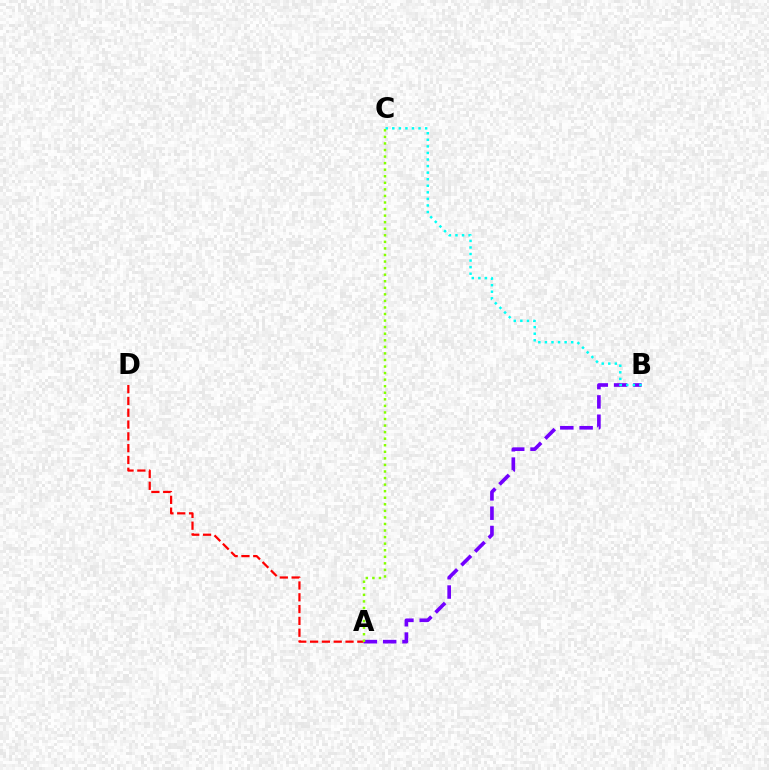{('A', 'B'): [{'color': '#7200ff', 'line_style': 'dashed', 'thickness': 2.62}], ('A', 'D'): [{'color': '#ff0000', 'line_style': 'dashed', 'thickness': 1.6}], ('B', 'C'): [{'color': '#00fff6', 'line_style': 'dotted', 'thickness': 1.78}], ('A', 'C'): [{'color': '#84ff00', 'line_style': 'dotted', 'thickness': 1.78}]}